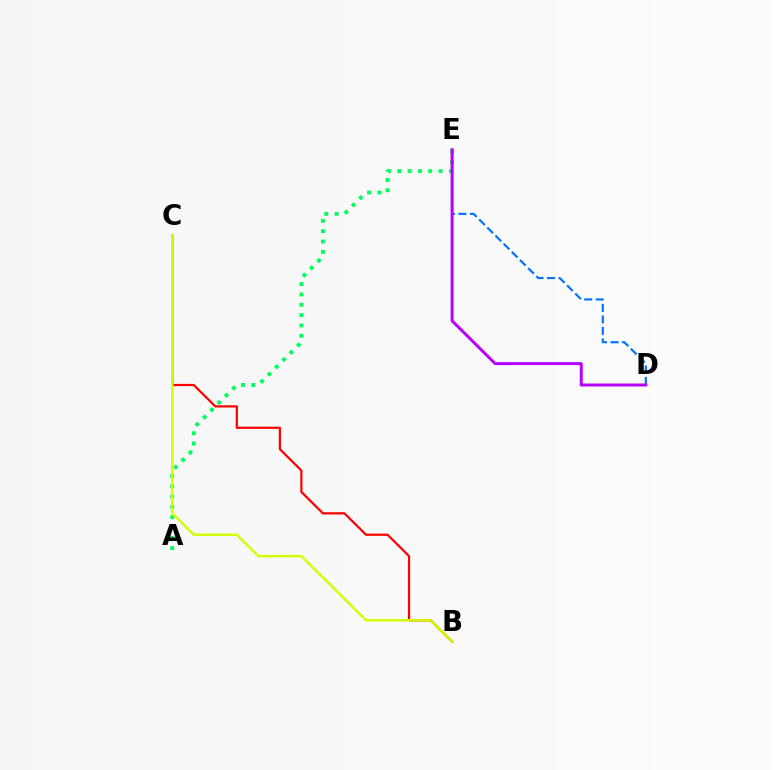{('A', 'E'): [{'color': '#00ff5c', 'line_style': 'dotted', 'thickness': 2.8}], ('B', 'C'): [{'color': '#ff0000', 'line_style': 'solid', 'thickness': 1.6}, {'color': '#d1ff00', 'line_style': 'solid', 'thickness': 1.73}], ('D', 'E'): [{'color': '#0074ff', 'line_style': 'dashed', 'thickness': 1.56}, {'color': '#b900ff', 'line_style': 'solid', 'thickness': 2.15}]}